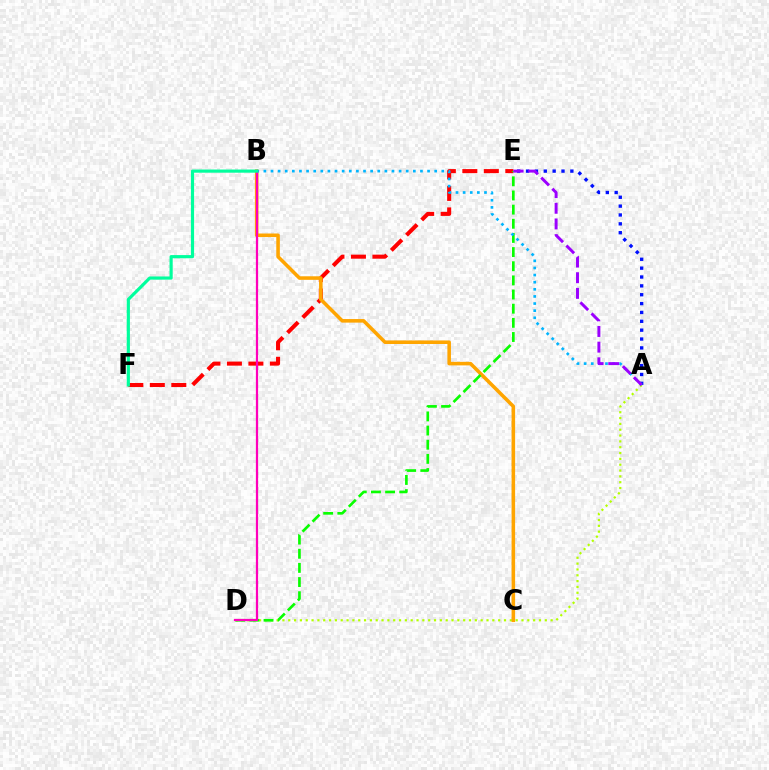{('A', 'D'): [{'color': '#b3ff00', 'line_style': 'dotted', 'thickness': 1.58}], ('E', 'F'): [{'color': '#ff0000', 'line_style': 'dashed', 'thickness': 2.92}], ('B', 'C'): [{'color': '#ffa500', 'line_style': 'solid', 'thickness': 2.56}], ('A', 'E'): [{'color': '#0010ff', 'line_style': 'dotted', 'thickness': 2.41}, {'color': '#9b00ff', 'line_style': 'dashed', 'thickness': 2.13}], ('D', 'E'): [{'color': '#08ff00', 'line_style': 'dashed', 'thickness': 1.92}], ('A', 'B'): [{'color': '#00b5ff', 'line_style': 'dotted', 'thickness': 1.93}], ('B', 'D'): [{'color': '#ff00bd', 'line_style': 'solid', 'thickness': 1.61}], ('B', 'F'): [{'color': '#00ff9d', 'line_style': 'solid', 'thickness': 2.28}]}